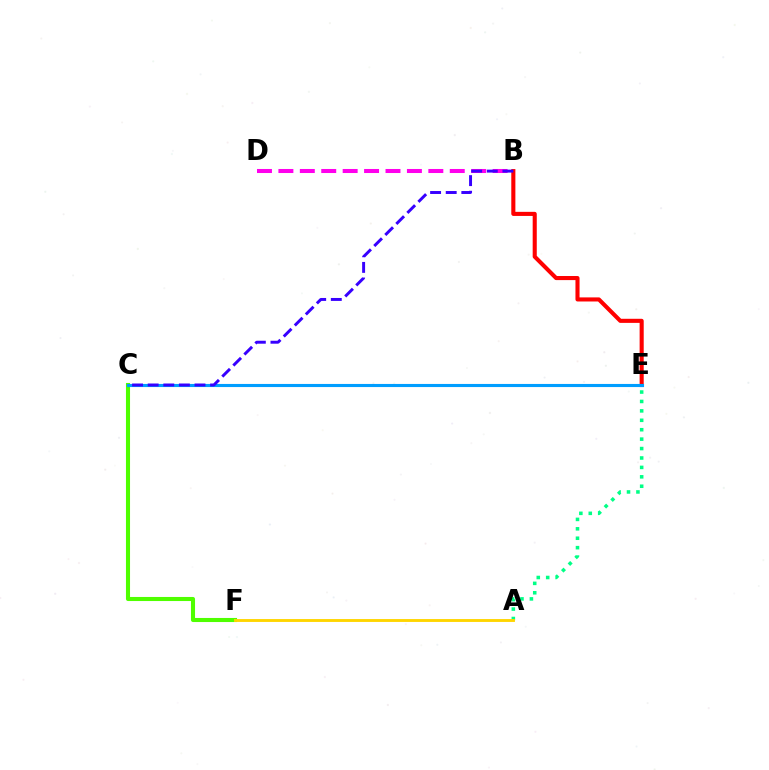{('C', 'F'): [{'color': '#4fff00', 'line_style': 'solid', 'thickness': 2.94}], ('B', 'D'): [{'color': '#ff00ed', 'line_style': 'dashed', 'thickness': 2.91}], ('A', 'E'): [{'color': '#00ff86', 'line_style': 'dotted', 'thickness': 2.56}], ('B', 'E'): [{'color': '#ff0000', 'line_style': 'solid', 'thickness': 2.94}], ('C', 'E'): [{'color': '#009eff', 'line_style': 'solid', 'thickness': 2.24}], ('B', 'C'): [{'color': '#3700ff', 'line_style': 'dashed', 'thickness': 2.12}], ('A', 'F'): [{'color': '#ffd500', 'line_style': 'solid', 'thickness': 2.08}]}